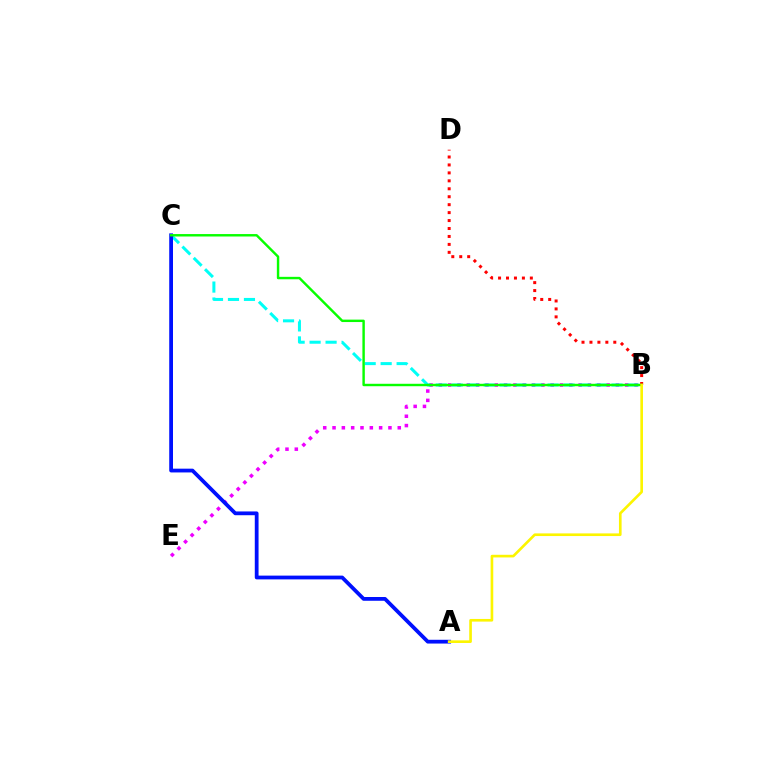{('B', 'E'): [{'color': '#ee00ff', 'line_style': 'dotted', 'thickness': 2.53}], ('B', 'C'): [{'color': '#00fff6', 'line_style': 'dashed', 'thickness': 2.17}, {'color': '#08ff00', 'line_style': 'solid', 'thickness': 1.75}], ('A', 'C'): [{'color': '#0010ff', 'line_style': 'solid', 'thickness': 2.72}], ('B', 'D'): [{'color': '#ff0000', 'line_style': 'dotted', 'thickness': 2.16}], ('A', 'B'): [{'color': '#fcf500', 'line_style': 'solid', 'thickness': 1.9}]}